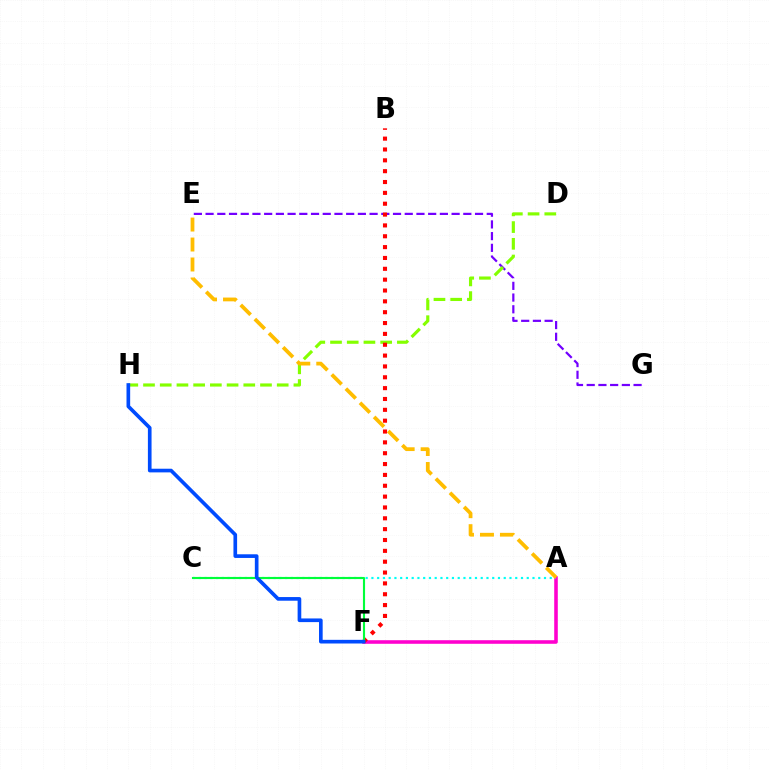{('E', 'G'): [{'color': '#7200ff', 'line_style': 'dashed', 'thickness': 1.59}], ('D', 'H'): [{'color': '#84ff00', 'line_style': 'dashed', 'thickness': 2.27}], ('A', 'F'): [{'color': '#ff00cf', 'line_style': 'solid', 'thickness': 2.58}], ('B', 'F'): [{'color': '#ff0000', 'line_style': 'dotted', 'thickness': 2.95}], ('A', 'C'): [{'color': '#00fff6', 'line_style': 'dotted', 'thickness': 1.56}], ('A', 'E'): [{'color': '#ffbd00', 'line_style': 'dashed', 'thickness': 2.71}], ('C', 'F'): [{'color': '#00ff39', 'line_style': 'solid', 'thickness': 1.53}], ('F', 'H'): [{'color': '#004bff', 'line_style': 'solid', 'thickness': 2.63}]}